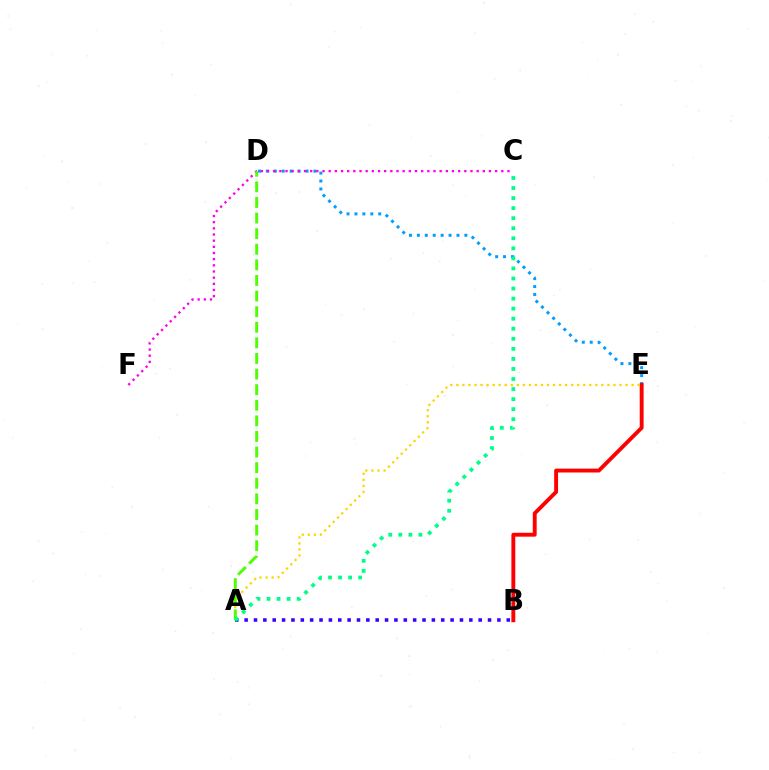{('D', 'E'): [{'color': '#009eff', 'line_style': 'dotted', 'thickness': 2.15}], ('A', 'B'): [{'color': '#3700ff', 'line_style': 'dotted', 'thickness': 2.54}], ('B', 'E'): [{'color': '#ff0000', 'line_style': 'solid', 'thickness': 2.79}], ('C', 'F'): [{'color': '#ff00ed', 'line_style': 'dotted', 'thickness': 1.68}], ('A', 'E'): [{'color': '#ffd500', 'line_style': 'dotted', 'thickness': 1.64}], ('A', 'D'): [{'color': '#4fff00', 'line_style': 'dashed', 'thickness': 2.12}], ('A', 'C'): [{'color': '#00ff86', 'line_style': 'dotted', 'thickness': 2.73}]}